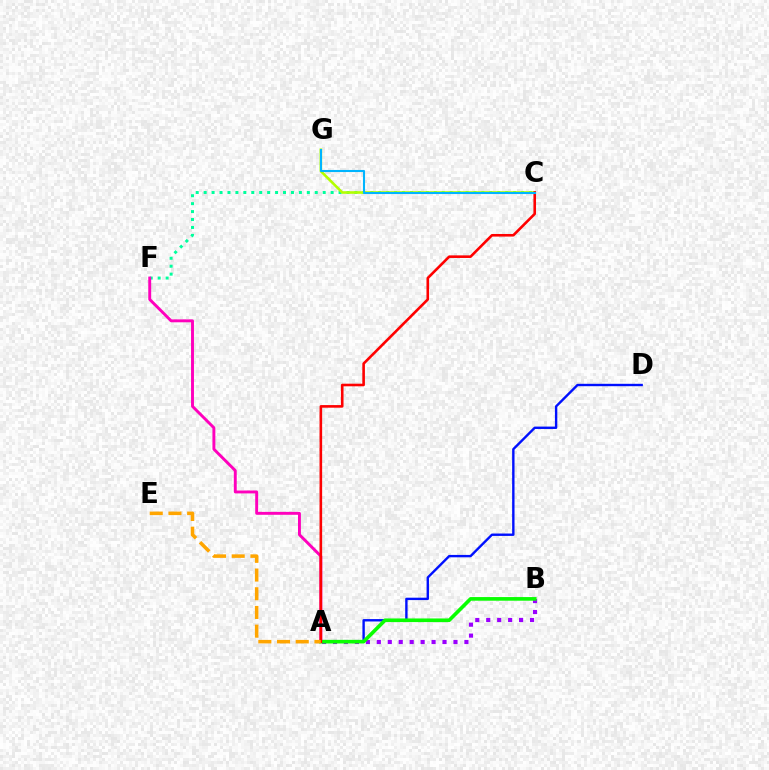{('A', 'B'): [{'color': '#9b00ff', 'line_style': 'dotted', 'thickness': 2.98}, {'color': '#08ff00', 'line_style': 'solid', 'thickness': 2.62}], ('C', 'F'): [{'color': '#00ff9d', 'line_style': 'dotted', 'thickness': 2.16}], ('A', 'D'): [{'color': '#0010ff', 'line_style': 'solid', 'thickness': 1.72}], ('C', 'G'): [{'color': '#b3ff00', 'line_style': 'solid', 'thickness': 1.87}, {'color': '#00b5ff', 'line_style': 'solid', 'thickness': 1.5}], ('A', 'F'): [{'color': '#ff00bd', 'line_style': 'solid', 'thickness': 2.1}], ('A', 'C'): [{'color': '#ff0000', 'line_style': 'solid', 'thickness': 1.88}], ('A', 'E'): [{'color': '#ffa500', 'line_style': 'dashed', 'thickness': 2.54}]}